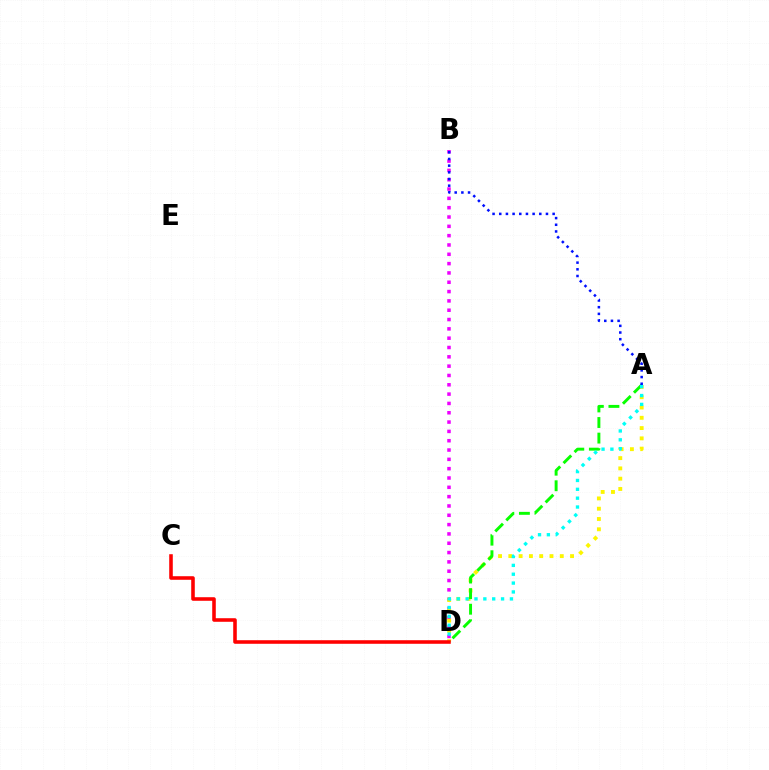{('B', 'D'): [{'color': '#ee00ff', 'line_style': 'dotted', 'thickness': 2.53}], ('A', 'D'): [{'color': '#fcf500', 'line_style': 'dotted', 'thickness': 2.79}, {'color': '#08ff00', 'line_style': 'dashed', 'thickness': 2.12}, {'color': '#00fff6', 'line_style': 'dotted', 'thickness': 2.41}], ('C', 'D'): [{'color': '#ff0000', 'line_style': 'solid', 'thickness': 2.57}], ('A', 'B'): [{'color': '#0010ff', 'line_style': 'dotted', 'thickness': 1.81}]}